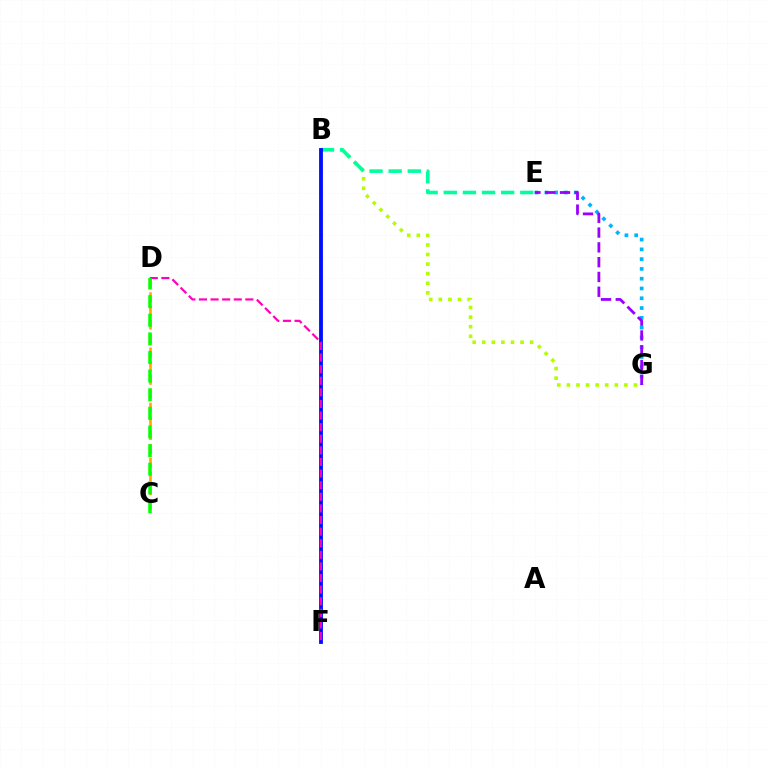{('E', 'G'): [{'color': '#00b5ff', 'line_style': 'dotted', 'thickness': 2.66}, {'color': '#9b00ff', 'line_style': 'dashed', 'thickness': 2.01}], ('C', 'D'): [{'color': '#ffa500', 'line_style': 'dashed', 'thickness': 1.88}, {'color': '#08ff00', 'line_style': 'dashed', 'thickness': 2.53}], ('B', 'F'): [{'color': '#ff0000', 'line_style': 'dotted', 'thickness': 1.63}, {'color': '#0010ff', 'line_style': 'solid', 'thickness': 2.75}], ('B', 'G'): [{'color': '#b3ff00', 'line_style': 'dotted', 'thickness': 2.6}], ('B', 'E'): [{'color': '#00ff9d', 'line_style': 'dashed', 'thickness': 2.6}], ('D', 'F'): [{'color': '#ff00bd', 'line_style': 'dashed', 'thickness': 1.58}]}